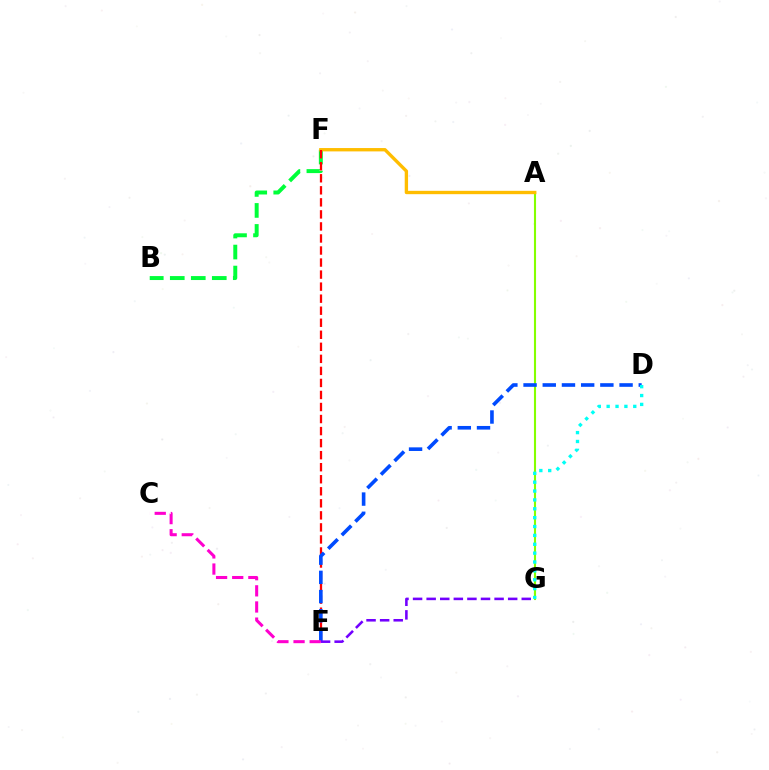{('A', 'G'): [{'color': '#84ff00', 'line_style': 'solid', 'thickness': 1.52}], ('B', 'F'): [{'color': '#00ff39', 'line_style': 'dashed', 'thickness': 2.85}], ('A', 'F'): [{'color': '#ffbd00', 'line_style': 'solid', 'thickness': 2.41}], ('E', 'F'): [{'color': '#ff0000', 'line_style': 'dashed', 'thickness': 1.64}], ('D', 'E'): [{'color': '#004bff', 'line_style': 'dashed', 'thickness': 2.61}], ('E', 'G'): [{'color': '#7200ff', 'line_style': 'dashed', 'thickness': 1.85}], ('D', 'G'): [{'color': '#00fff6', 'line_style': 'dotted', 'thickness': 2.41}], ('C', 'E'): [{'color': '#ff00cf', 'line_style': 'dashed', 'thickness': 2.19}]}